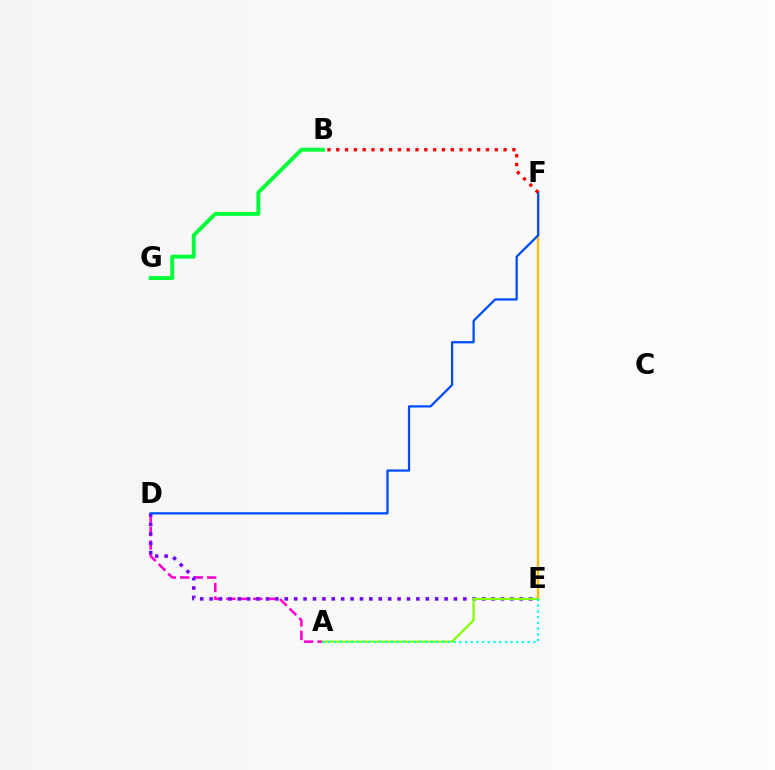{('A', 'D'): [{'color': '#ff00cf', 'line_style': 'dashed', 'thickness': 1.83}], ('D', 'E'): [{'color': '#7200ff', 'line_style': 'dotted', 'thickness': 2.55}], ('E', 'F'): [{'color': '#ffbd00', 'line_style': 'solid', 'thickness': 1.69}], ('A', 'E'): [{'color': '#84ff00', 'line_style': 'solid', 'thickness': 1.61}, {'color': '#00fff6', 'line_style': 'dotted', 'thickness': 1.55}], ('D', 'F'): [{'color': '#004bff', 'line_style': 'solid', 'thickness': 1.62}], ('B', 'F'): [{'color': '#ff0000', 'line_style': 'dotted', 'thickness': 2.39}], ('B', 'G'): [{'color': '#00ff39', 'line_style': 'solid', 'thickness': 2.81}]}